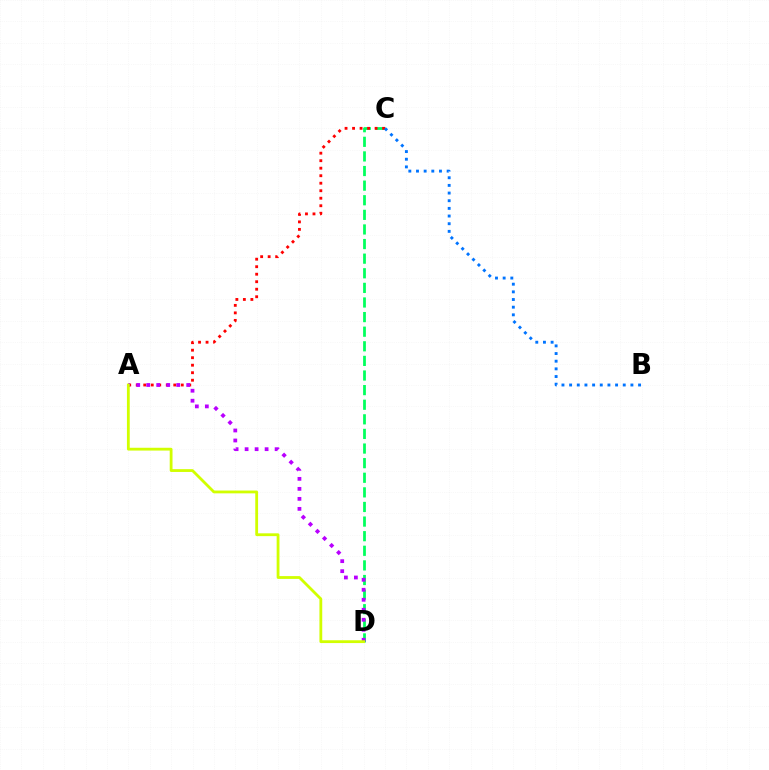{('C', 'D'): [{'color': '#00ff5c', 'line_style': 'dashed', 'thickness': 1.98}], ('A', 'C'): [{'color': '#ff0000', 'line_style': 'dotted', 'thickness': 2.04}], ('A', 'D'): [{'color': '#b900ff', 'line_style': 'dotted', 'thickness': 2.72}, {'color': '#d1ff00', 'line_style': 'solid', 'thickness': 2.02}], ('B', 'C'): [{'color': '#0074ff', 'line_style': 'dotted', 'thickness': 2.08}]}